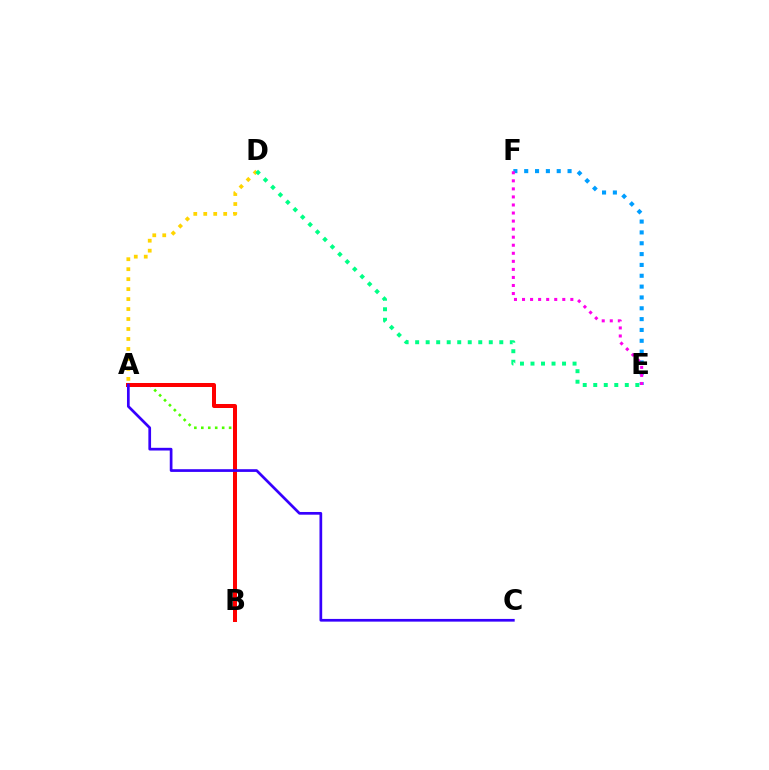{('A', 'D'): [{'color': '#ffd500', 'line_style': 'dotted', 'thickness': 2.71}], ('E', 'F'): [{'color': '#009eff', 'line_style': 'dotted', 'thickness': 2.94}, {'color': '#ff00ed', 'line_style': 'dotted', 'thickness': 2.19}], ('A', 'B'): [{'color': '#4fff00', 'line_style': 'dotted', 'thickness': 1.89}, {'color': '#ff0000', 'line_style': 'solid', 'thickness': 2.89}], ('D', 'E'): [{'color': '#00ff86', 'line_style': 'dotted', 'thickness': 2.86}], ('A', 'C'): [{'color': '#3700ff', 'line_style': 'solid', 'thickness': 1.95}]}